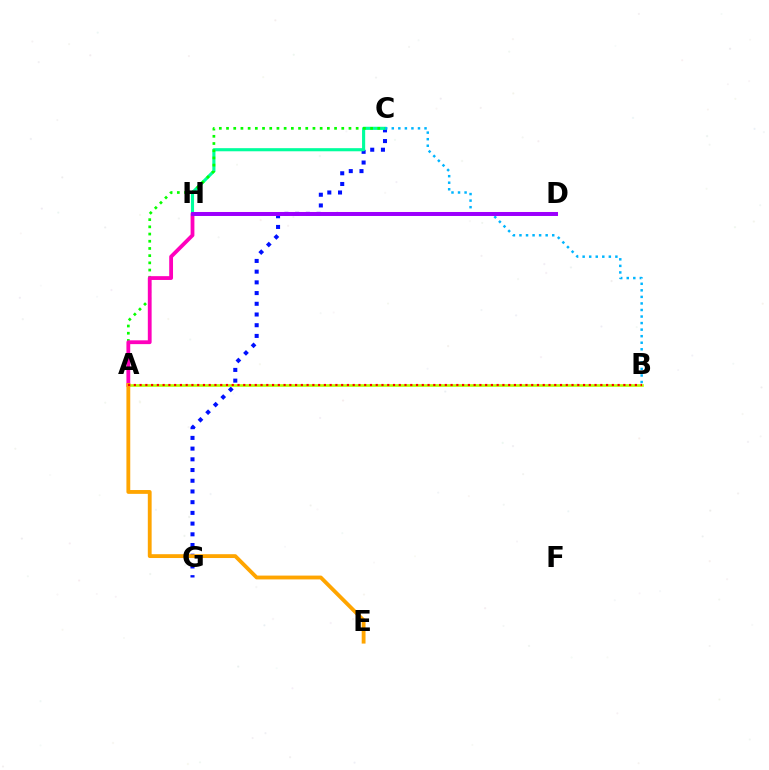{('C', 'G'): [{'color': '#0010ff', 'line_style': 'dotted', 'thickness': 2.91}], ('C', 'H'): [{'color': '#00ff9d', 'line_style': 'solid', 'thickness': 2.25}], ('A', 'B'): [{'color': '#b3ff00', 'line_style': 'solid', 'thickness': 1.91}, {'color': '#ff0000', 'line_style': 'dotted', 'thickness': 1.56}], ('A', 'C'): [{'color': '#08ff00', 'line_style': 'dotted', 'thickness': 1.96}], ('B', 'C'): [{'color': '#00b5ff', 'line_style': 'dotted', 'thickness': 1.78}], ('A', 'D'): [{'color': '#ff00bd', 'line_style': 'solid', 'thickness': 2.74}], ('D', 'H'): [{'color': '#9b00ff', 'line_style': 'solid', 'thickness': 2.81}], ('A', 'E'): [{'color': '#ffa500', 'line_style': 'solid', 'thickness': 2.76}]}